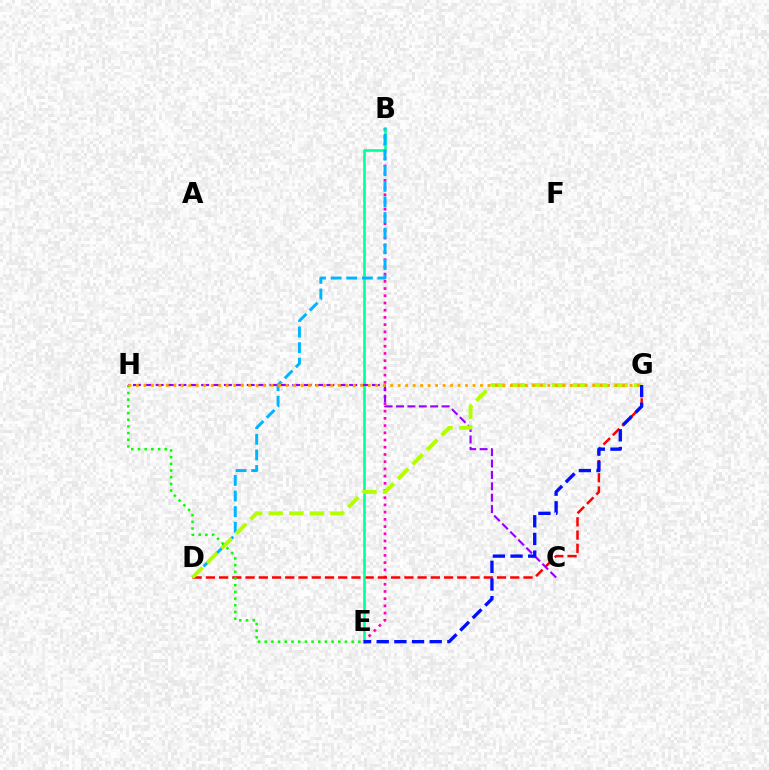{('B', 'E'): [{'color': '#ff00bd', 'line_style': 'dotted', 'thickness': 1.96}, {'color': '#00ff9d', 'line_style': 'solid', 'thickness': 1.87}], ('D', 'G'): [{'color': '#ff0000', 'line_style': 'dashed', 'thickness': 1.8}, {'color': '#b3ff00', 'line_style': 'dashed', 'thickness': 2.79}], ('C', 'H'): [{'color': '#9b00ff', 'line_style': 'dashed', 'thickness': 1.55}], ('B', 'D'): [{'color': '#00b5ff', 'line_style': 'dashed', 'thickness': 2.12}], ('E', 'G'): [{'color': '#0010ff', 'line_style': 'dashed', 'thickness': 2.4}], ('E', 'H'): [{'color': '#08ff00', 'line_style': 'dotted', 'thickness': 1.82}], ('G', 'H'): [{'color': '#ffa500', 'line_style': 'dotted', 'thickness': 2.03}]}